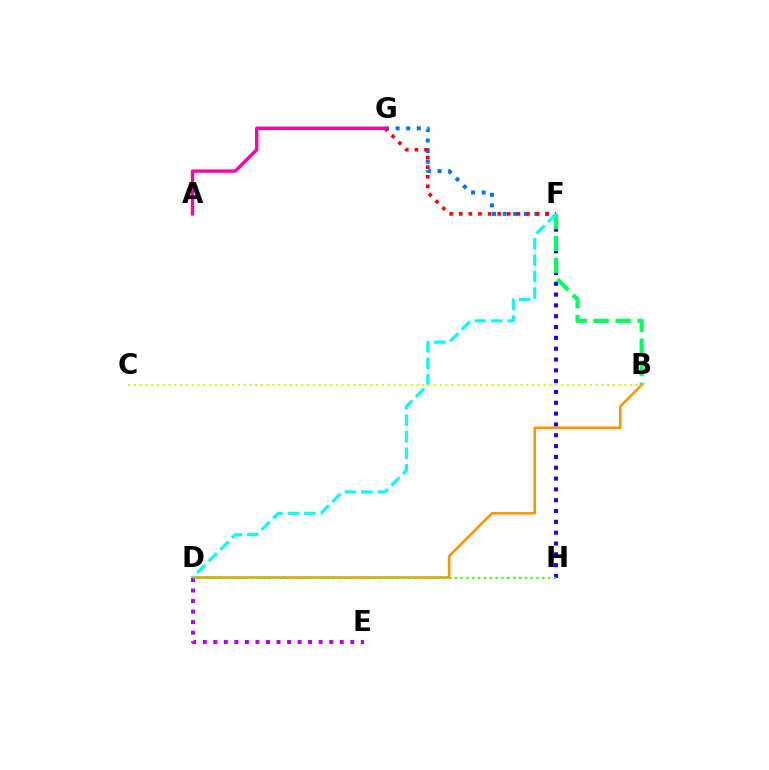{('F', 'H'): [{'color': '#2500ff', 'line_style': 'dotted', 'thickness': 2.94}], ('B', 'F'): [{'color': '#00ff5c', 'line_style': 'dashed', 'thickness': 2.99}], ('F', 'G'): [{'color': '#0074ff', 'line_style': 'dotted', 'thickness': 2.88}, {'color': '#ff0000', 'line_style': 'dotted', 'thickness': 2.61}], ('B', 'D'): [{'color': '#ff9400', 'line_style': 'solid', 'thickness': 1.84}], ('D', 'F'): [{'color': '#00fff6', 'line_style': 'dashed', 'thickness': 2.24}], ('B', 'C'): [{'color': '#d1ff00', 'line_style': 'dotted', 'thickness': 1.57}], ('A', 'G'): [{'color': '#ff00ac', 'line_style': 'solid', 'thickness': 2.43}], ('D', 'E'): [{'color': '#b900ff', 'line_style': 'dotted', 'thickness': 2.86}], ('D', 'H'): [{'color': '#3dff00', 'line_style': 'dotted', 'thickness': 1.58}]}